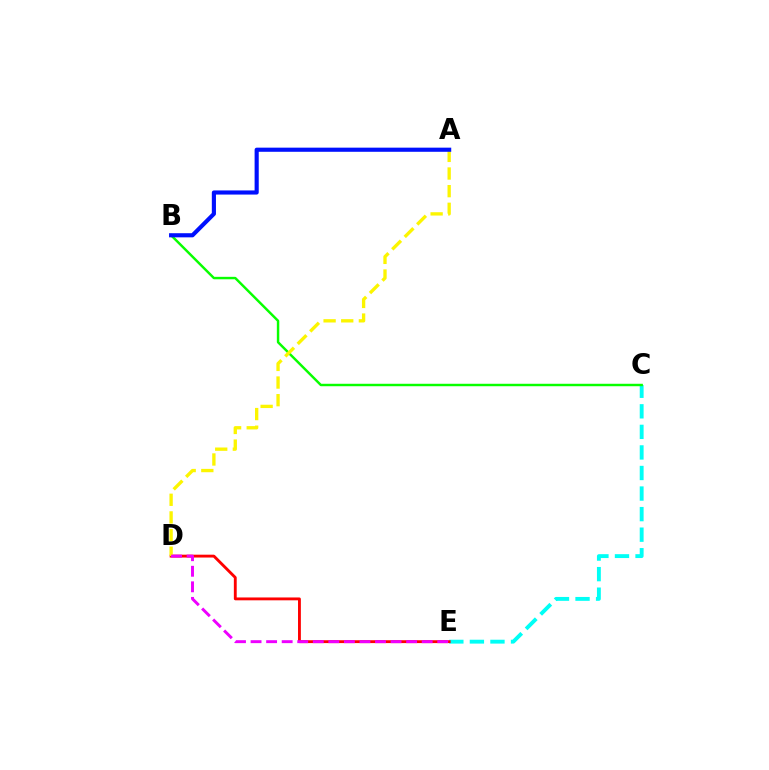{('C', 'E'): [{'color': '#00fff6', 'line_style': 'dashed', 'thickness': 2.79}], ('B', 'C'): [{'color': '#08ff00', 'line_style': 'solid', 'thickness': 1.76}], ('D', 'E'): [{'color': '#ff0000', 'line_style': 'solid', 'thickness': 2.06}, {'color': '#ee00ff', 'line_style': 'dashed', 'thickness': 2.11}], ('A', 'D'): [{'color': '#fcf500', 'line_style': 'dashed', 'thickness': 2.4}], ('A', 'B'): [{'color': '#0010ff', 'line_style': 'solid', 'thickness': 2.98}]}